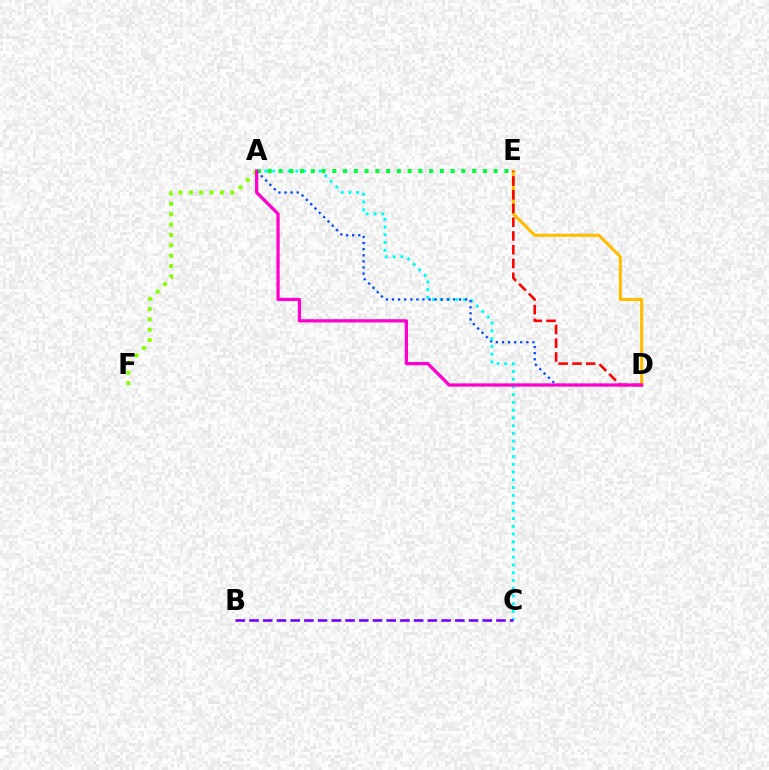{('A', 'C'): [{'color': '#00fff6', 'line_style': 'dotted', 'thickness': 2.1}], ('A', 'F'): [{'color': '#84ff00', 'line_style': 'dotted', 'thickness': 2.82}], ('A', 'E'): [{'color': '#00ff39', 'line_style': 'dotted', 'thickness': 2.92}], ('A', 'D'): [{'color': '#004bff', 'line_style': 'dotted', 'thickness': 1.66}, {'color': '#ff00cf', 'line_style': 'solid', 'thickness': 2.34}], ('B', 'C'): [{'color': '#7200ff', 'line_style': 'dashed', 'thickness': 1.86}], ('D', 'E'): [{'color': '#ffbd00', 'line_style': 'solid', 'thickness': 2.22}, {'color': '#ff0000', 'line_style': 'dashed', 'thickness': 1.87}]}